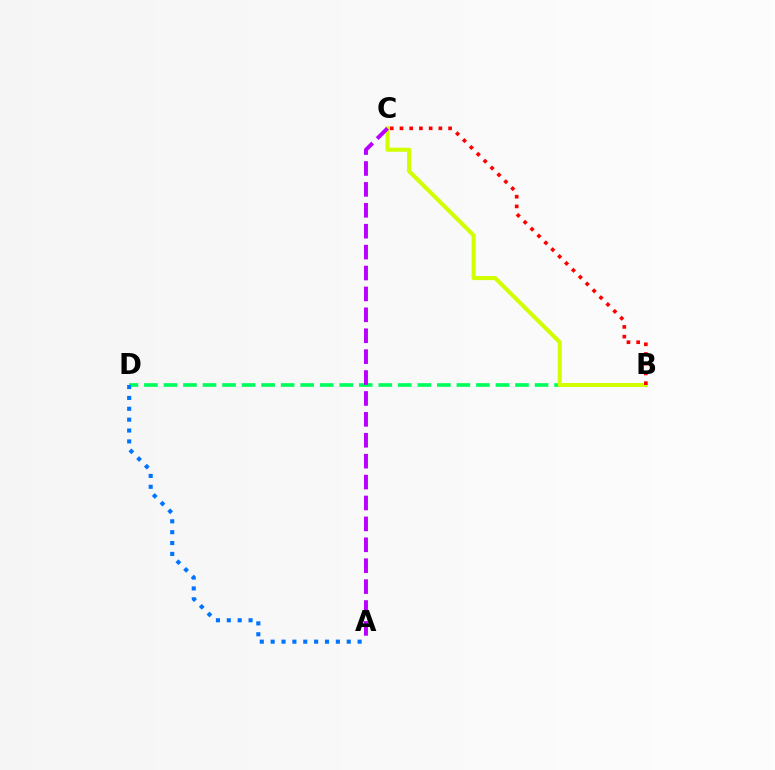{('B', 'D'): [{'color': '#00ff5c', 'line_style': 'dashed', 'thickness': 2.65}], ('B', 'C'): [{'color': '#d1ff00', 'line_style': 'solid', 'thickness': 2.93}, {'color': '#ff0000', 'line_style': 'dotted', 'thickness': 2.64}], ('A', 'C'): [{'color': '#b900ff', 'line_style': 'dashed', 'thickness': 2.84}], ('A', 'D'): [{'color': '#0074ff', 'line_style': 'dotted', 'thickness': 2.95}]}